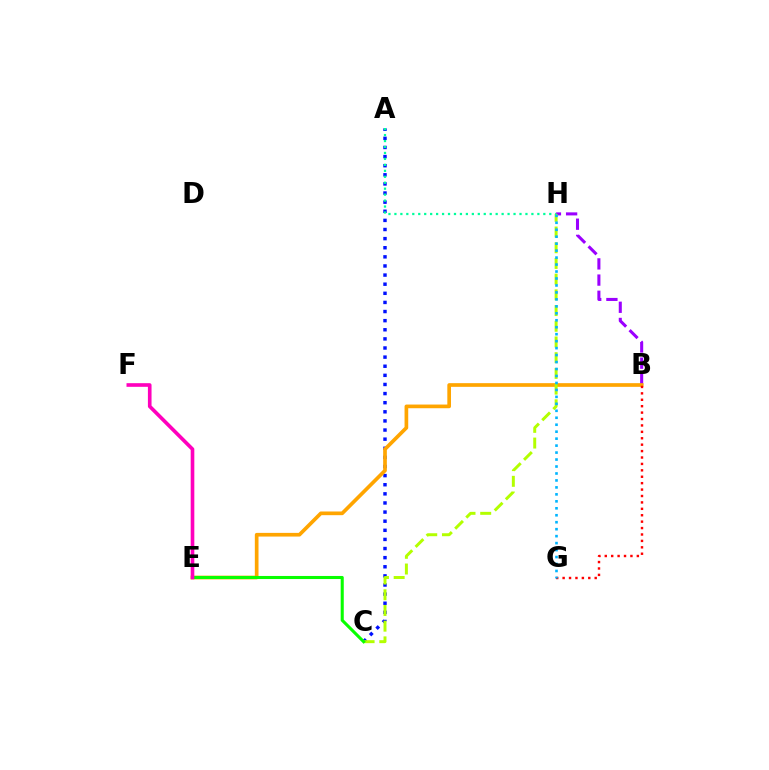{('A', 'C'): [{'color': '#0010ff', 'line_style': 'dotted', 'thickness': 2.48}], ('B', 'H'): [{'color': '#9b00ff', 'line_style': 'dashed', 'thickness': 2.2}], ('B', 'E'): [{'color': '#ffa500', 'line_style': 'solid', 'thickness': 2.65}], ('C', 'H'): [{'color': '#b3ff00', 'line_style': 'dashed', 'thickness': 2.13}], ('B', 'G'): [{'color': '#ff0000', 'line_style': 'dotted', 'thickness': 1.74}], ('C', 'E'): [{'color': '#08ff00', 'line_style': 'solid', 'thickness': 2.21}], ('G', 'H'): [{'color': '#00b5ff', 'line_style': 'dotted', 'thickness': 1.89}], ('A', 'H'): [{'color': '#00ff9d', 'line_style': 'dotted', 'thickness': 1.62}], ('E', 'F'): [{'color': '#ff00bd', 'line_style': 'solid', 'thickness': 2.62}]}